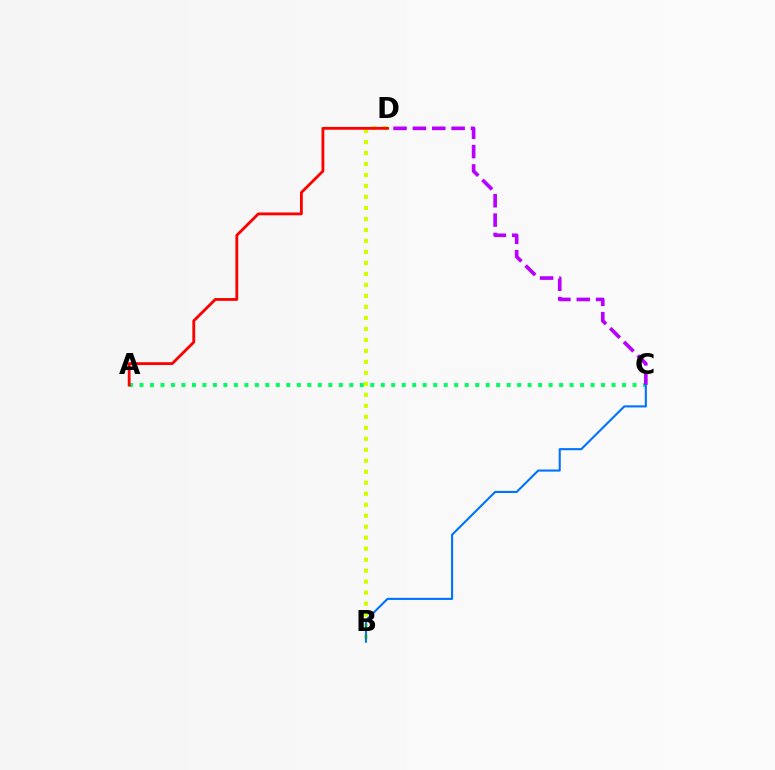{('B', 'D'): [{'color': '#d1ff00', 'line_style': 'dotted', 'thickness': 2.99}], ('A', 'C'): [{'color': '#00ff5c', 'line_style': 'dotted', 'thickness': 2.85}], ('C', 'D'): [{'color': '#b900ff', 'line_style': 'dashed', 'thickness': 2.63}], ('A', 'D'): [{'color': '#ff0000', 'line_style': 'solid', 'thickness': 2.03}], ('B', 'C'): [{'color': '#0074ff', 'line_style': 'solid', 'thickness': 1.52}]}